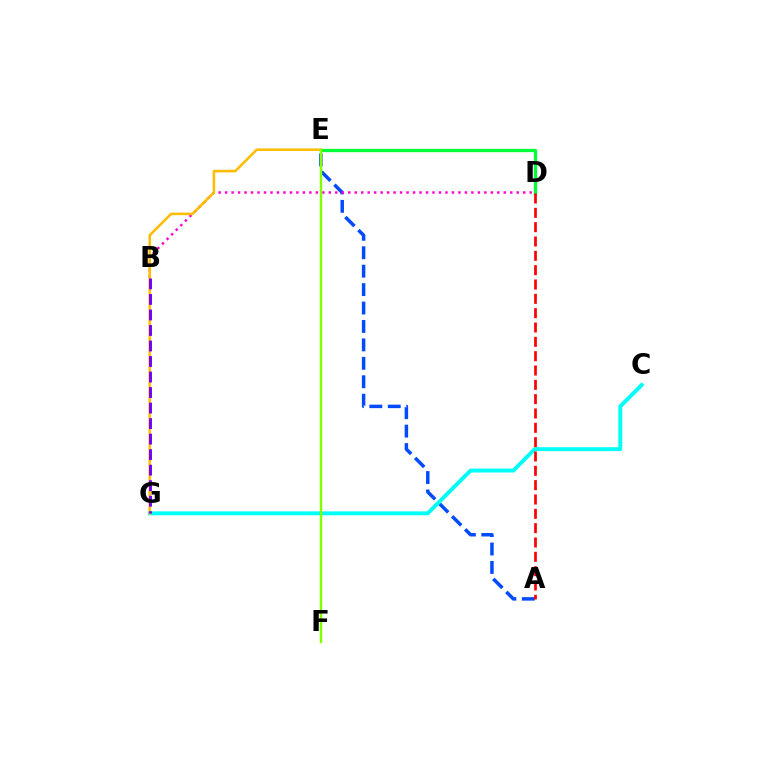{('A', 'E'): [{'color': '#004bff', 'line_style': 'dashed', 'thickness': 2.5}], ('B', 'D'): [{'color': '#ff00cf', 'line_style': 'dotted', 'thickness': 1.76}], ('D', 'E'): [{'color': '#00ff39', 'line_style': 'solid', 'thickness': 2.38}], ('C', 'G'): [{'color': '#00fff6', 'line_style': 'solid', 'thickness': 2.83}], ('A', 'D'): [{'color': '#ff0000', 'line_style': 'dashed', 'thickness': 1.95}], ('E', 'G'): [{'color': '#ffbd00', 'line_style': 'solid', 'thickness': 1.85}], ('B', 'G'): [{'color': '#7200ff', 'line_style': 'dashed', 'thickness': 2.11}], ('E', 'F'): [{'color': '#84ff00', 'line_style': 'solid', 'thickness': 1.74}]}